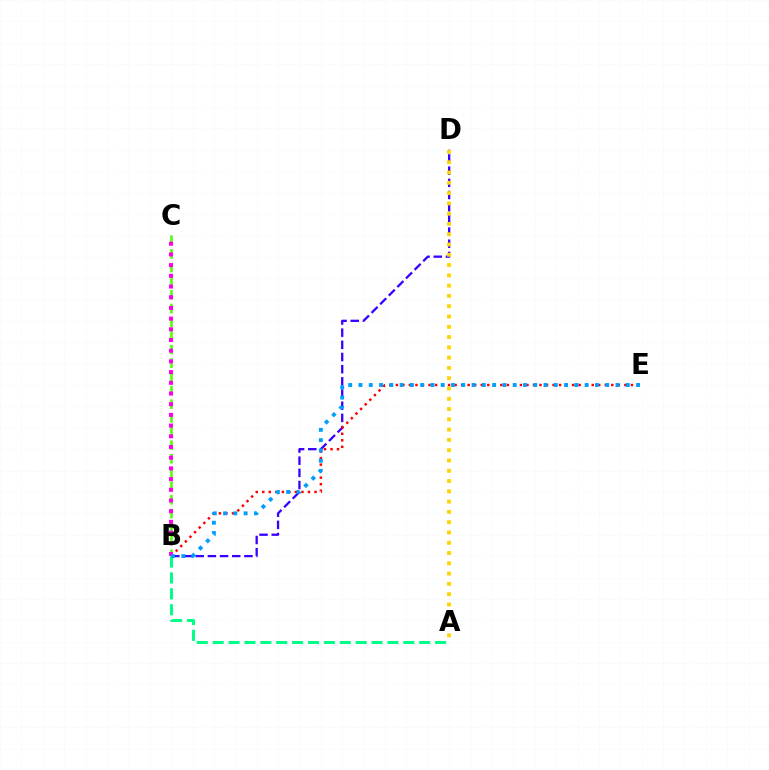{('B', 'D'): [{'color': '#3700ff', 'line_style': 'dashed', 'thickness': 1.65}], ('A', 'D'): [{'color': '#ffd500', 'line_style': 'dotted', 'thickness': 2.79}], ('B', 'E'): [{'color': '#ff0000', 'line_style': 'dotted', 'thickness': 1.77}, {'color': '#009eff', 'line_style': 'dotted', 'thickness': 2.79}], ('A', 'B'): [{'color': '#00ff86', 'line_style': 'dashed', 'thickness': 2.16}], ('B', 'C'): [{'color': '#4fff00', 'line_style': 'dashed', 'thickness': 1.86}, {'color': '#ff00ed', 'line_style': 'dotted', 'thickness': 2.91}]}